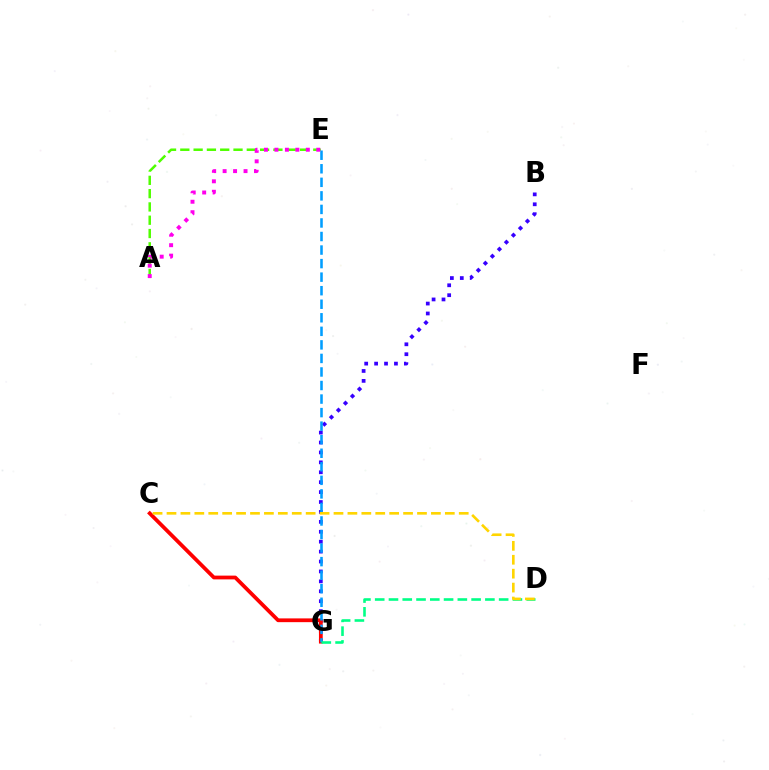{('B', 'G'): [{'color': '#3700ff', 'line_style': 'dotted', 'thickness': 2.7}], ('A', 'E'): [{'color': '#4fff00', 'line_style': 'dashed', 'thickness': 1.81}, {'color': '#ff00ed', 'line_style': 'dotted', 'thickness': 2.84}], ('C', 'G'): [{'color': '#ff0000', 'line_style': 'solid', 'thickness': 2.71}], ('E', 'G'): [{'color': '#009eff', 'line_style': 'dashed', 'thickness': 1.84}], ('D', 'G'): [{'color': '#00ff86', 'line_style': 'dashed', 'thickness': 1.87}], ('C', 'D'): [{'color': '#ffd500', 'line_style': 'dashed', 'thickness': 1.89}]}